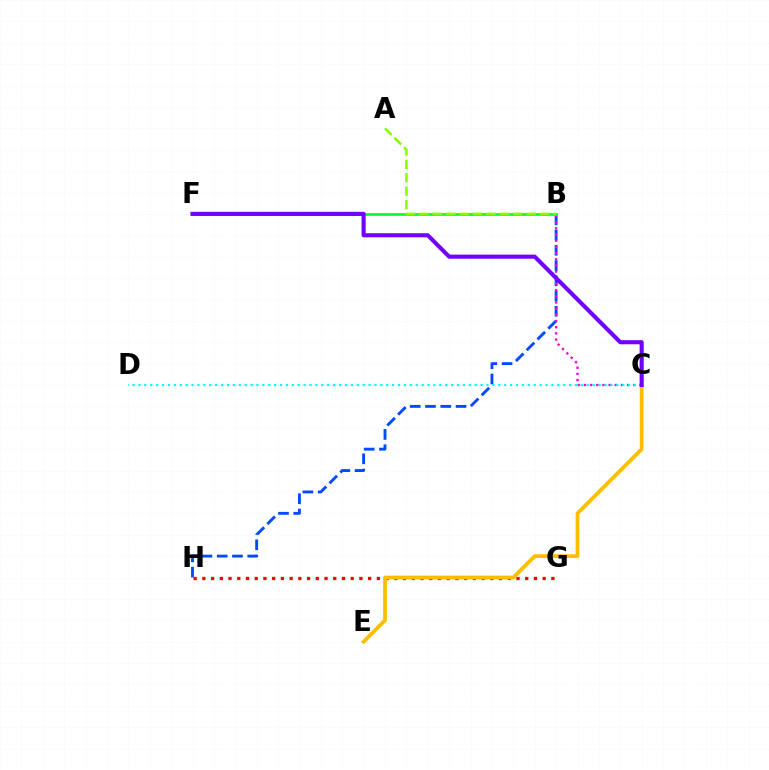{('B', 'H'): [{'color': '#004bff', 'line_style': 'dashed', 'thickness': 2.07}], ('B', 'C'): [{'color': '#ff00cf', 'line_style': 'dotted', 'thickness': 1.68}], ('G', 'H'): [{'color': '#ff0000', 'line_style': 'dotted', 'thickness': 2.37}], ('B', 'F'): [{'color': '#00ff39', 'line_style': 'solid', 'thickness': 1.97}], ('C', 'D'): [{'color': '#00fff6', 'line_style': 'dotted', 'thickness': 1.6}], ('C', 'E'): [{'color': '#ffbd00', 'line_style': 'solid', 'thickness': 2.7}], ('C', 'F'): [{'color': '#7200ff', 'line_style': 'solid', 'thickness': 2.95}], ('A', 'B'): [{'color': '#84ff00', 'line_style': 'dashed', 'thickness': 1.82}]}